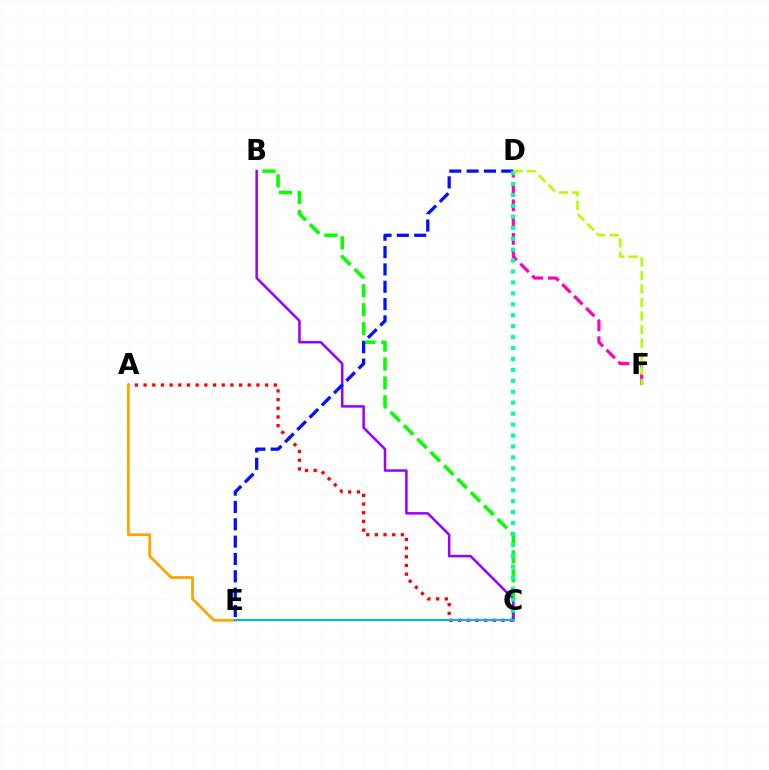{('B', 'C'): [{'color': '#08ff00', 'line_style': 'dashed', 'thickness': 2.57}, {'color': '#9b00ff', 'line_style': 'solid', 'thickness': 1.81}], ('A', 'C'): [{'color': '#ff0000', 'line_style': 'dotted', 'thickness': 2.36}], ('D', 'E'): [{'color': '#0010ff', 'line_style': 'dashed', 'thickness': 2.36}], ('D', 'F'): [{'color': '#ff00bd', 'line_style': 'dashed', 'thickness': 2.28}, {'color': '#b3ff00', 'line_style': 'dashed', 'thickness': 1.84}], ('A', 'E'): [{'color': '#ffa500', 'line_style': 'solid', 'thickness': 2.01}], ('C', 'E'): [{'color': '#00b5ff', 'line_style': 'solid', 'thickness': 1.52}], ('C', 'D'): [{'color': '#00ff9d', 'line_style': 'dotted', 'thickness': 2.97}]}